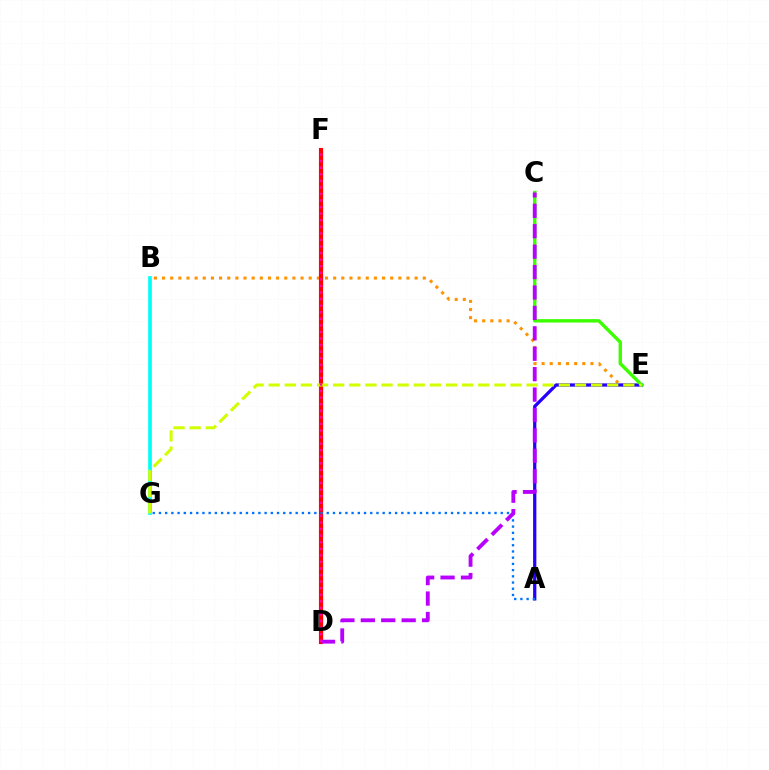{('D', 'F'): [{'color': '#00ff5c', 'line_style': 'dashed', 'thickness': 2.42}, {'color': '#ff0000', 'line_style': 'solid', 'thickness': 2.98}, {'color': '#ff00ac', 'line_style': 'dotted', 'thickness': 1.79}], ('B', 'E'): [{'color': '#ff9400', 'line_style': 'dotted', 'thickness': 2.21}], ('A', 'E'): [{'color': '#2500ff', 'line_style': 'solid', 'thickness': 2.35}], ('B', 'G'): [{'color': '#00fff6', 'line_style': 'solid', 'thickness': 2.67}], ('C', 'E'): [{'color': '#3dff00', 'line_style': 'solid', 'thickness': 2.45}], ('A', 'G'): [{'color': '#0074ff', 'line_style': 'dotted', 'thickness': 1.69}], ('E', 'G'): [{'color': '#d1ff00', 'line_style': 'dashed', 'thickness': 2.19}], ('C', 'D'): [{'color': '#b900ff', 'line_style': 'dashed', 'thickness': 2.77}]}